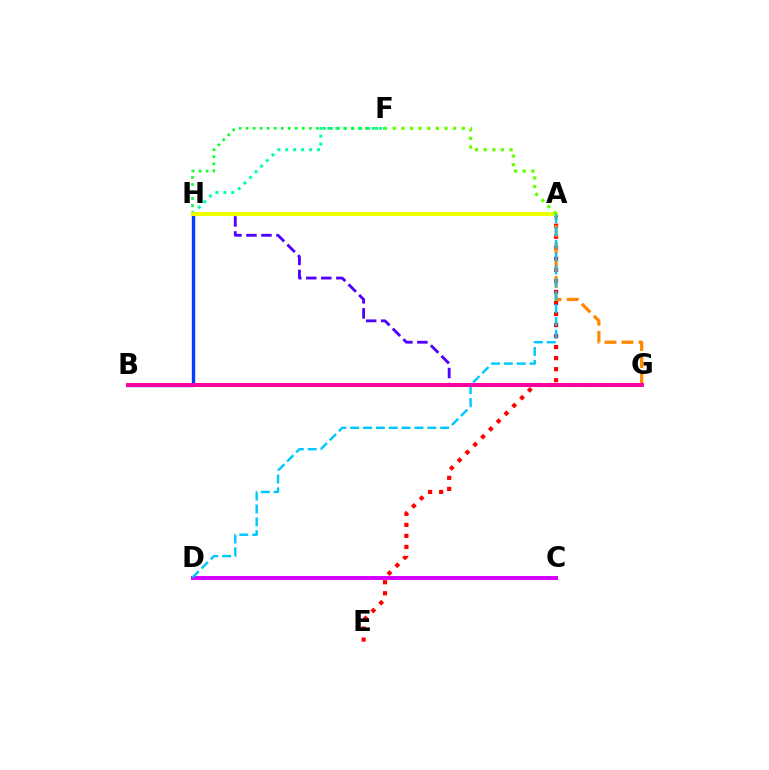{('F', 'H'): [{'color': '#00ffaf', 'line_style': 'dotted', 'thickness': 2.16}, {'color': '#00ff27', 'line_style': 'dotted', 'thickness': 1.91}], ('C', 'D'): [{'color': '#d600ff', 'line_style': 'solid', 'thickness': 2.86}], ('A', 'E'): [{'color': '#ff0000', 'line_style': 'dotted', 'thickness': 3.0}], ('B', 'H'): [{'color': '#003fff', 'line_style': 'solid', 'thickness': 2.43}], ('A', 'G'): [{'color': '#ff8800', 'line_style': 'dashed', 'thickness': 2.31}], ('G', 'H'): [{'color': '#4f00ff', 'line_style': 'dashed', 'thickness': 2.04}], ('A', 'H'): [{'color': '#eeff00', 'line_style': 'solid', 'thickness': 2.86}], ('A', 'F'): [{'color': '#66ff00', 'line_style': 'dotted', 'thickness': 2.35}], ('A', 'D'): [{'color': '#00c7ff', 'line_style': 'dashed', 'thickness': 1.75}], ('B', 'G'): [{'color': '#ff00a0', 'line_style': 'solid', 'thickness': 2.84}]}